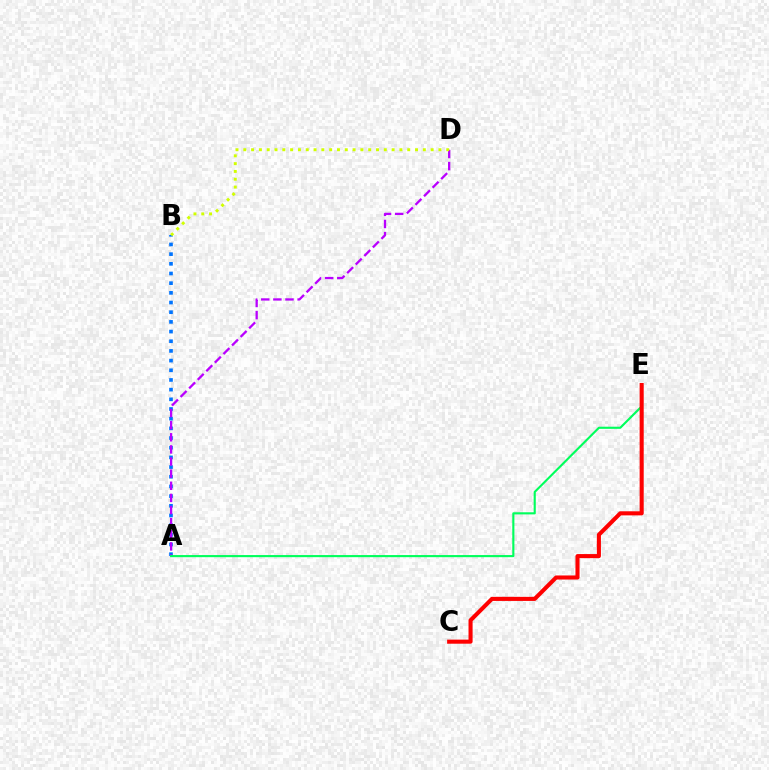{('A', 'B'): [{'color': '#0074ff', 'line_style': 'dotted', 'thickness': 2.63}], ('A', 'D'): [{'color': '#b900ff', 'line_style': 'dashed', 'thickness': 1.65}], ('A', 'E'): [{'color': '#00ff5c', 'line_style': 'solid', 'thickness': 1.53}], ('C', 'E'): [{'color': '#ff0000', 'line_style': 'solid', 'thickness': 2.94}], ('B', 'D'): [{'color': '#d1ff00', 'line_style': 'dotted', 'thickness': 2.12}]}